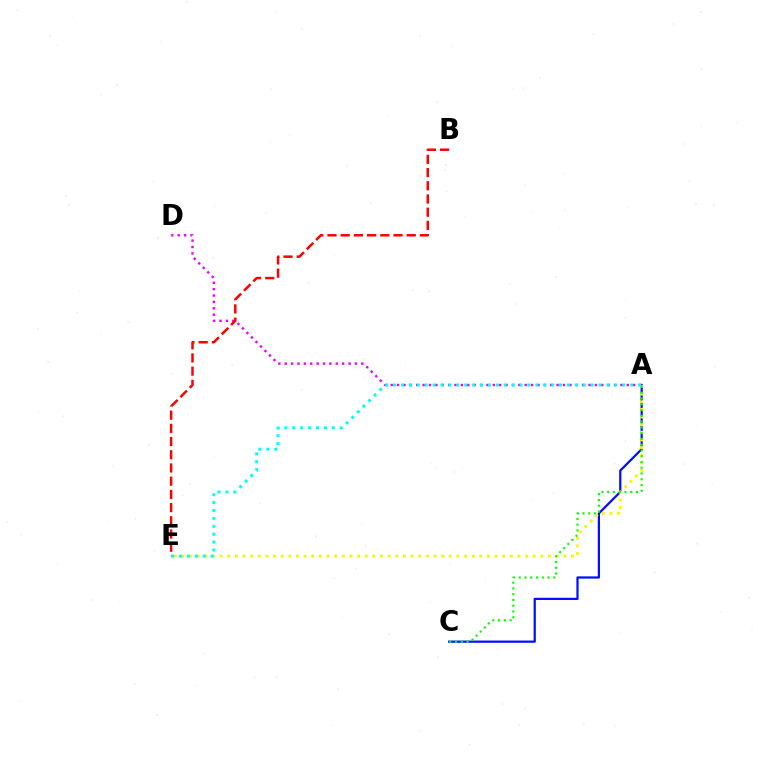{('A', 'C'): [{'color': '#0010ff', 'line_style': 'solid', 'thickness': 1.61}, {'color': '#08ff00', 'line_style': 'dotted', 'thickness': 1.57}], ('A', 'E'): [{'color': '#fcf500', 'line_style': 'dotted', 'thickness': 2.08}, {'color': '#00fff6', 'line_style': 'dotted', 'thickness': 2.15}], ('A', 'D'): [{'color': '#ee00ff', 'line_style': 'dotted', 'thickness': 1.73}], ('B', 'E'): [{'color': '#ff0000', 'line_style': 'dashed', 'thickness': 1.79}]}